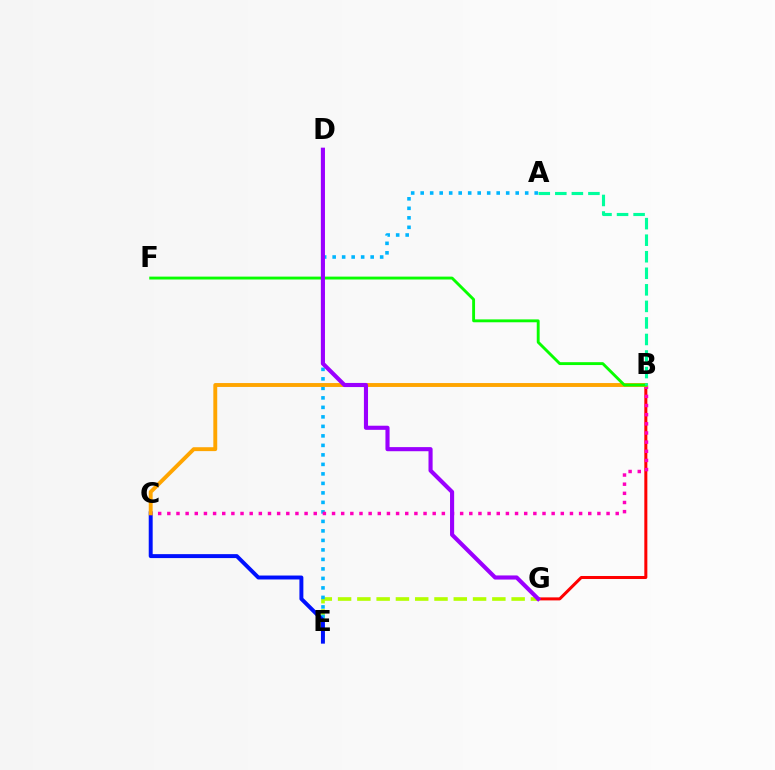{('E', 'G'): [{'color': '#b3ff00', 'line_style': 'dashed', 'thickness': 2.62}], ('A', 'E'): [{'color': '#00b5ff', 'line_style': 'dotted', 'thickness': 2.58}], ('B', 'G'): [{'color': '#ff0000', 'line_style': 'solid', 'thickness': 2.18}], ('C', 'E'): [{'color': '#0010ff', 'line_style': 'solid', 'thickness': 2.84}], ('B', 'C'): [{'color': '#ff00bd', 'line_style': 'dotted', 'thickness': 2.49}, {'color': '#ffa500', 'line_style': 'solid', 'thickness': 2.8}], ('B', 'F'): [{'color': '#08ff00', 'line_style': 'solid', 'thickness': 2.07}], ('A', 'B'): [{'color': '#00ff9d', 'line_style': 'dashed', 'thickness': 2.25}], ('D', 'G'): [{'color': '#9b00ff', 'line_style': 'solid', 'thickness': 2.96}]}